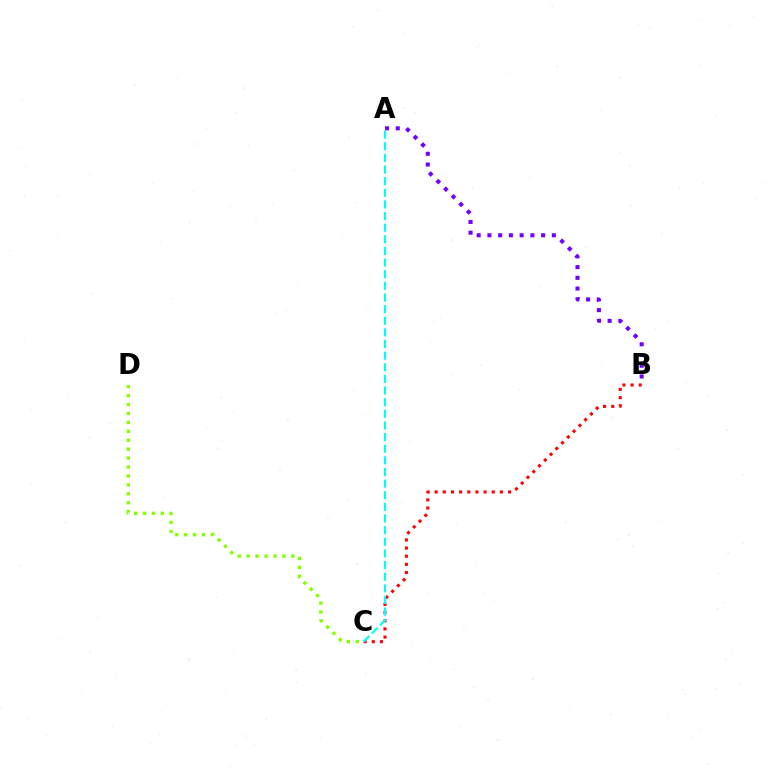{('B', 'C'): [{'color': '#ff0000', 'line_style': 'dotted', 'thickness': 2.22}], ('A', 'B'): [{'color': '#7200ff', 'line_style': 'dotted', 'thickness': 2.92}], ('C', 'D'): [{'color': '#84ff00', 'line_style': 'dotted', 'thickness': 2.43}], ('A', 'C'): [{'color': '#00fff6', 'line_style': 'dashed', 'thickness': 1.58}]}